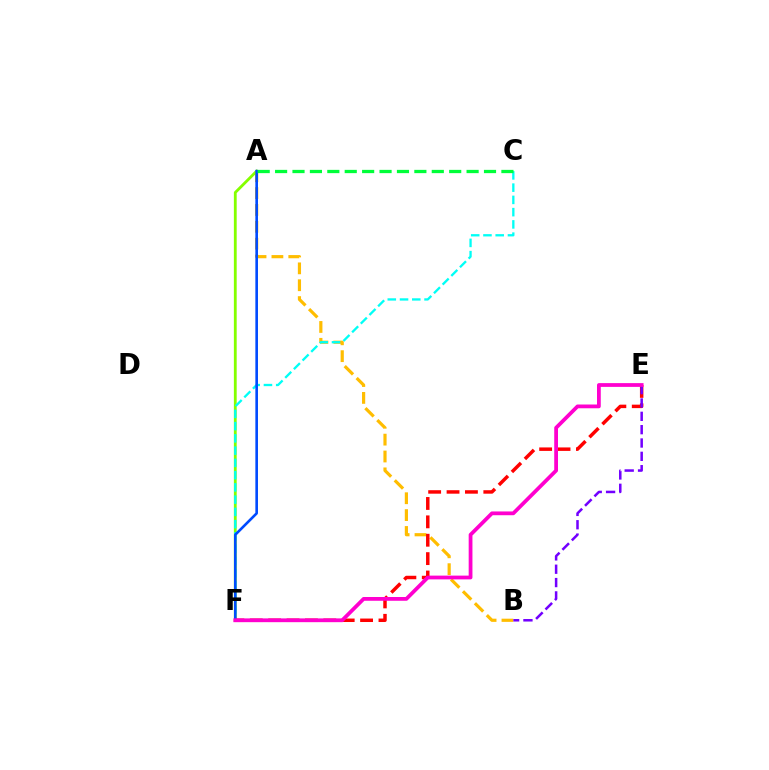{('A', 'B'): [{'color': '#ffbd00', 'line_style': 'dashed', 'thickness': 2.29}], ('A', 'F'): [{'color': '#84ff00', 'line_style': 'solid', 'thickness': 2.03}, {'color': '#004bff', 'line_style': 'solid', 'thickness': 1.89}], ('C', 'F'): [{'color': '#00fff6', 'line_style': 'dashed', 'thickness': 1.66}], ('E', 'F'): [{'color': '#ff0000', 'line_style': 'dashed', 'thickness': 2.5}, {'color': '#ff00cf', 'line_style': 'solid', 'thickness': 2.71}], ('B', 'E'): [{'color': '#7200ff', 'line_style': 'dashed', 'thickness': 1.81}], ('A', 'C'): [{'color': '#00ff39', 'line_style': 'dashed', 'thickness': 2.37}]}